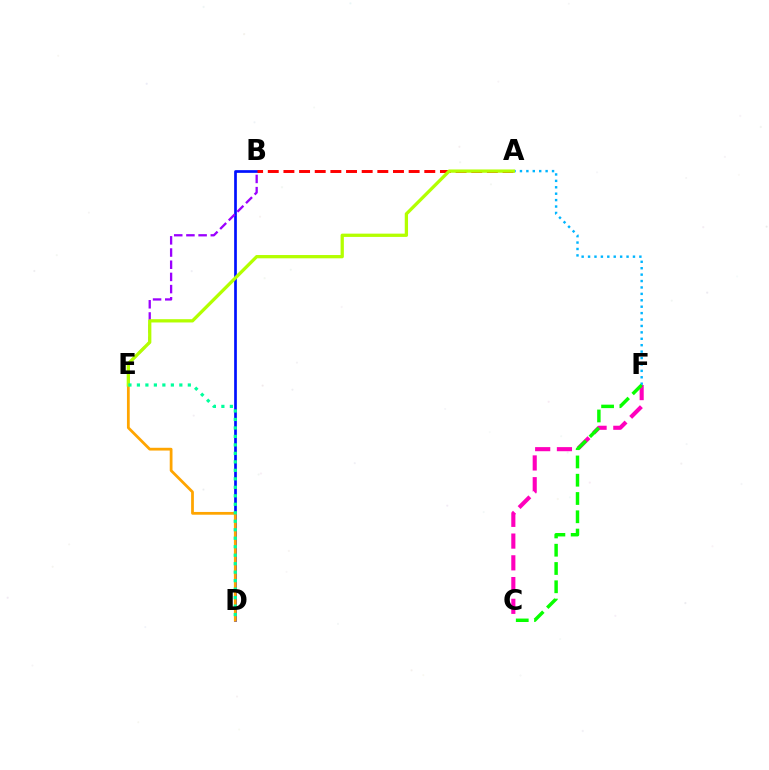{('A', 'F'): [{'color': '#00b5ff', 'line_style': 'dotted', 'thickness': 1.74}], ('B', 'D'): [{'color': '#0010ff', 'line_style': 'solid', 'thickness': 1.95}], ('B', 'E'): [{'color': '#9b00ff', 'line_style': 'dashed', 'thickness': 1.66}], ('D', 'E'): [{'color': '#ffa500', 'line_style': 'solid', 'thickness': 1.99}, {'color': '#00ff9d', 'line_style': 'dotted', 'thickness': 2.31}], ('C', 'F'): [{'color': '#ff00bd', 'line_style': 'dashed', 'thickness': 2.95}, {'color': '#08ff00', 'line_style': 'dashed', 'thickness': 2.48}], ('A', 'B'): [{'color': '#ff0000', 'line_style': 'dashed', 'thickness': 2.13}], ('A', 'E'): [{'color': '#b3ff00', 'line_style': 'solid', 'thickness': 2.36}]}